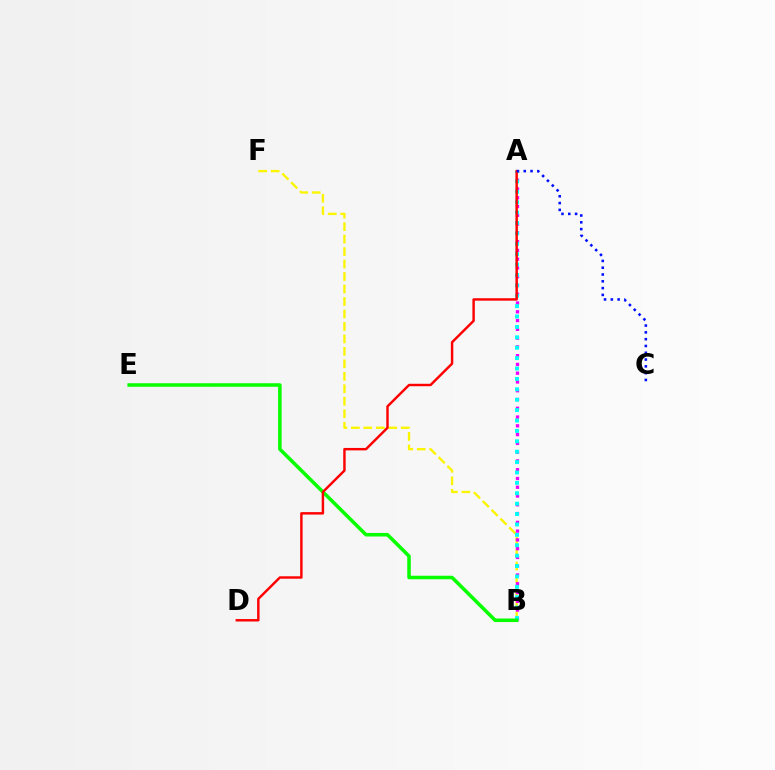{('B', 'F'): [{'color': '#fcf500', 'line_style': 'dashed', 'thickness': 1.69}], ('A', 'B'): [{'color': '#ee00ff', 'line_style': 'dotted', 'thickness': 2.38}, {'color': '#00fff6', 'line_style': 'dotted', 'thickness': 2.82}], ('B', 'E'): [{'color': '#08ff00', 'line_style': 'solid', 'thickness': 2.54}], ('A', 'D'): [{'color': '#ff0000', 'line_style': 'solid', 'thickness': 1.76}], ('A', 'C'): [{'color': '#0010ff', 'line_style': 'dotted', 'thickness': 1.85}]}